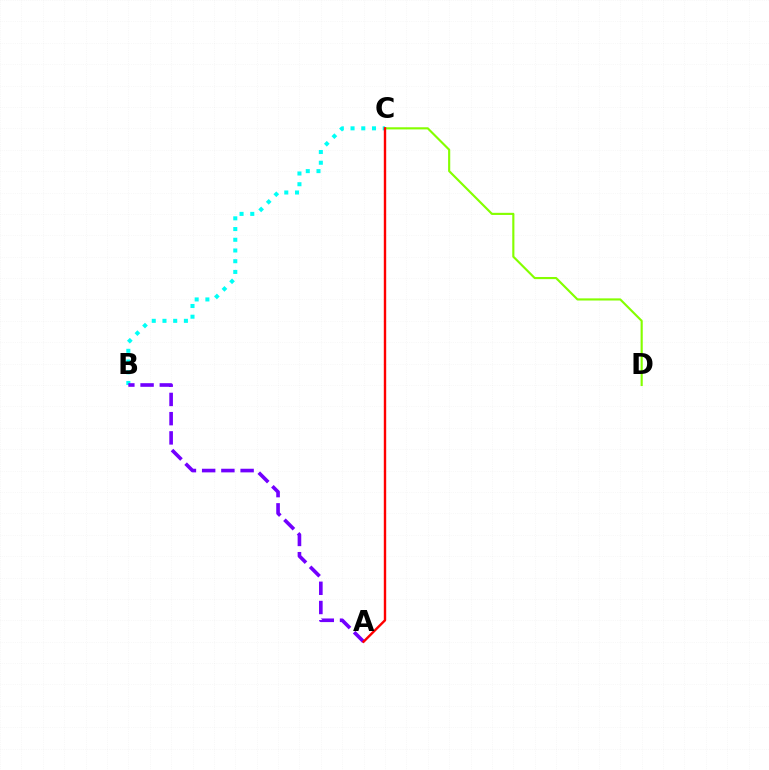{('B', 'C'): [{'color': '#00fff6', 'line_style': 'dotted', 'thickness': 2.91}], ('C', 'D'): [{'color': '#84ff00', 'line_style': 'solid', 'thickness': 1.54}], ('A', 'B'): [{'color': '#7200ff', 'line_style': 'dashed', 'thickness': 2.61}], ('A', 'C'): [{'color': '#ff0000', 'line_style': 'solid', 'thickness': 1.73}]}